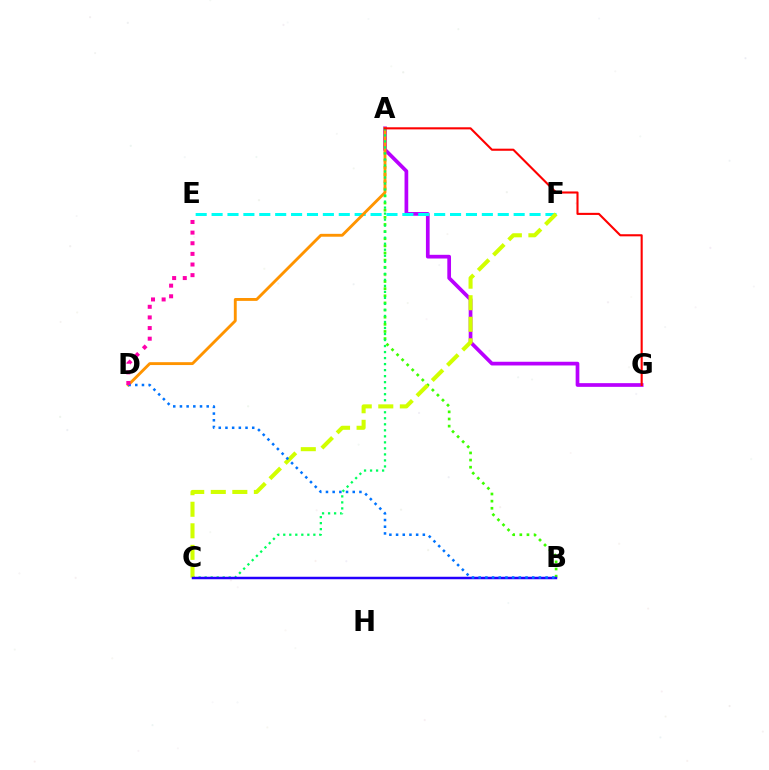{('A', 'B'): [{'color': '#3dff00', 'line_style': 'dotted', 'thickness': 1.94}], ('A', 'G'): [{'color': '#b900ff', 'line_style': 'solid', 'thickness': 2.67}, {'color': '#ff0000', 'line_style': 'solid', 'thickness': 1.51}], ('E', 'F'): [{'color': '#00fff6', 'line_style': 'dashed', 'thickness': 2.16}], ('A', 'D'): [{'color': '#ff9400', 'line_style': 'solid', 'thickness': 2.07}], ('A', 'C'): [{'color': '#00ff5c', 'line_style': 'dotted', 'thickness': 1.64}], ('C', 'F'): [{'color': '#d1ff00', 'line_style': 'dashed', 'thickness': 2.93}], ('B', 'C'): [{'color': '#2500ff', 'line_style': 'solid', 'thickness': 1.79}], ('B', 'D'): [{'color': '#0074ff', 'line_style': 'dotted', 'thickness': 1.82}], ('D', 'E'): [{'color': '#ff00ac', 'line_style': 'dotted', 'thickness': 2.89}]}